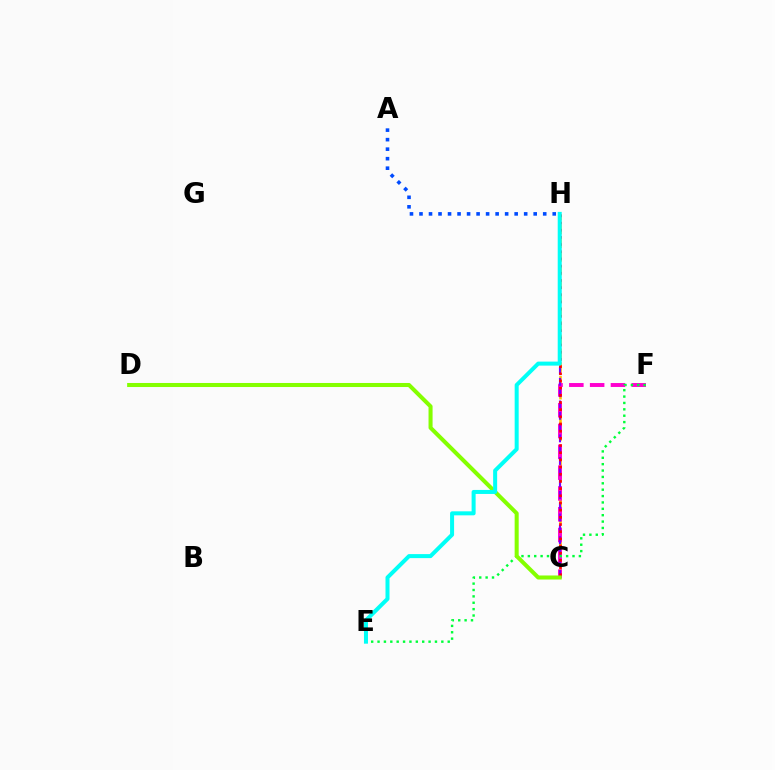{('A', 'H'): [{'color': '#004bff', 'line_style': 'dotted', 'thickness': 2.59}], ('C', 'H'): [{'color': '#ffbd00', 'line_style': 'dashed', 'thickness': 1.87}, {'color': '#7200ff', 'line_style': 'dashed', 'thickness': 1.54}, {'color': '#ff0000', 'line_style': 'dotted', 'thickness': 1.95}], ('C', 'F'): [{'color': '#ff00cf', 'line_style': 'dashed', 'thickness': 2.83}], ('E', 'F'): [{'color': '#00ff39', 'line_style': 'dotted', 'thickness': 1.73}], ('C', 'D'): [{'color': '#84ff00', 'line_style': 'solid', 'thickness': 2.91}], ('E', 'H'): [{'color': '#00fff6', 'line_style': 'solid', 'thickness': 2.89}]}